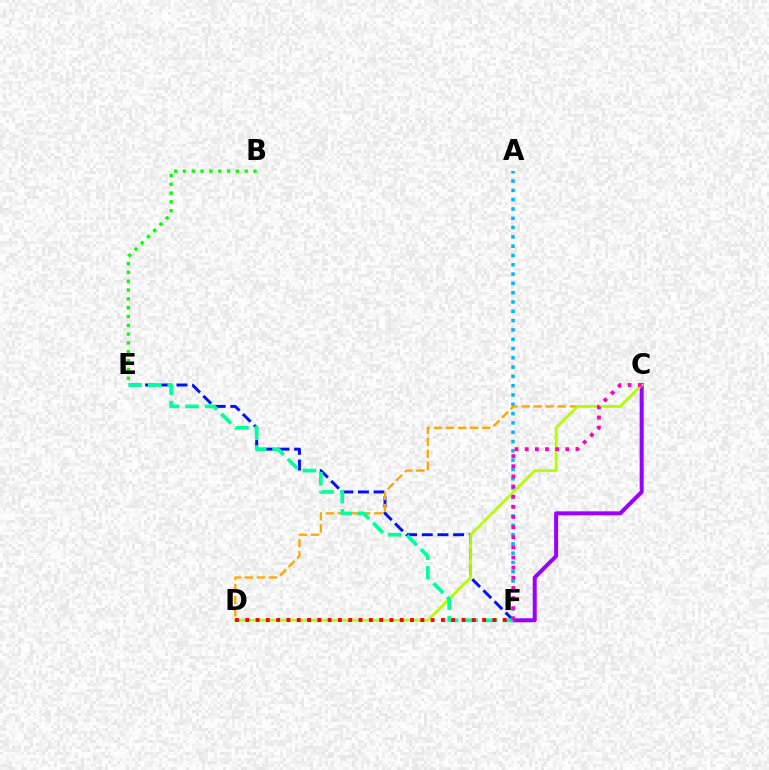{('E', 'F'): [{'color': '#0010ff', 'line_style': 'dashed', 'thickness': 2.13}, {'color': '#00ff9d', 'line_style': 'dashed', 'thickness': 2.66}], ('A', 'F'): [{'color': '#00b5ff', 'line_style': 'dotted', 'thickness': 2.53}], ('C', 'D'): [{'color': '#ffa500', 'line_style': 'dashed', 'thickness': 1.64}, {'color': '#b3ff00', 'line_style': 'solid', 'thickness': 1.98}], ('C', 'F'): [{'color': '#9b00ff', 'line_style': 'solid', 'thickness': 2.88}, {'color': '#ff00bd', 'line_style': 'dotted', 'thickness': 2.76}], ('B', 'E'): [{'color': '#08ff00', 'line_style': 'dotted', 'thickness': 2.4}], ('D', 'F'): [{'color': '#ff0000', 'line_style': 'dotted', 'thickness': 2.8}]}